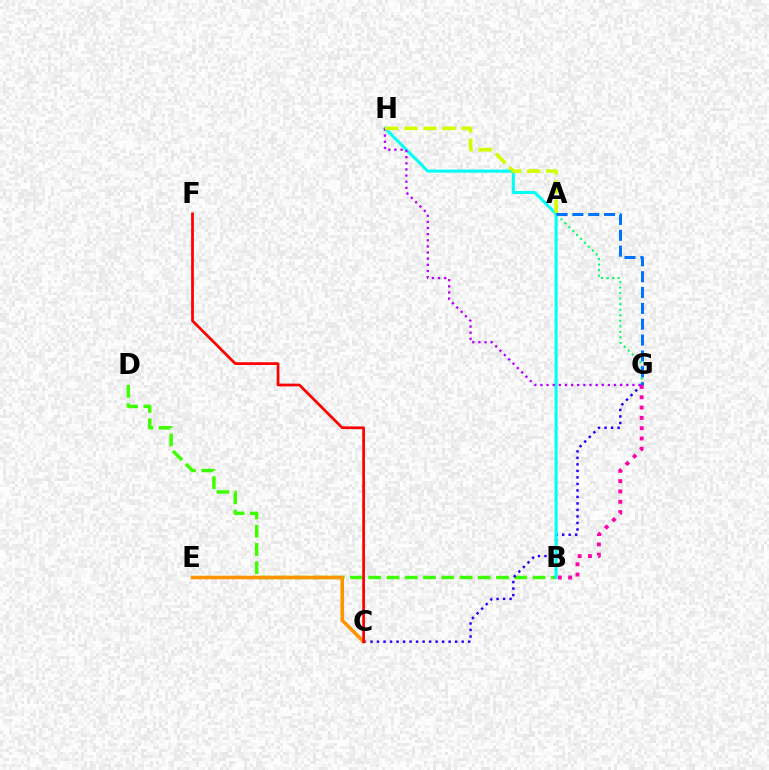{('B', 'D'): [{'color': '#3dff00', 'line_style': 'dashed', 'thickness': 2.48}], ('A', 'G'): [{'color': '#00ff5c', 'line_style': 'dotted', 'thickness': 1.5}, {'color': '#0074ff', 'line_style': 'dashed', 'thickness': 2.15}], ('C', 'G'): [{'color': '#2500ff', 'line_style': 'dotted', 'thickness': 1.77}], ('B', 'H'): [{'color': '#00fff6', 'line_style': 'solid', 'thickness': 2.17}], ('C', 'E'): [{'color': '#ff9400', 'line_style': 'solid', 'thickness': 2.57}], ('B', 'G'): [{'color': '#ff00ac', 'line_style': 'dotted', 'thickness': 2.8}], ('C', 'F'): [{'color': '#ff0000', 'line_style': 'solid', 'thickness': 1.97}], ('G', 'H'): [{'color': '#b900ff', 'line_style': 'dotted', 'thickness': 1.67}], ('A', 'H'): [{'color': '#d1ff00', 'line_style': 'dashed', 'thickness': 2.6}]}